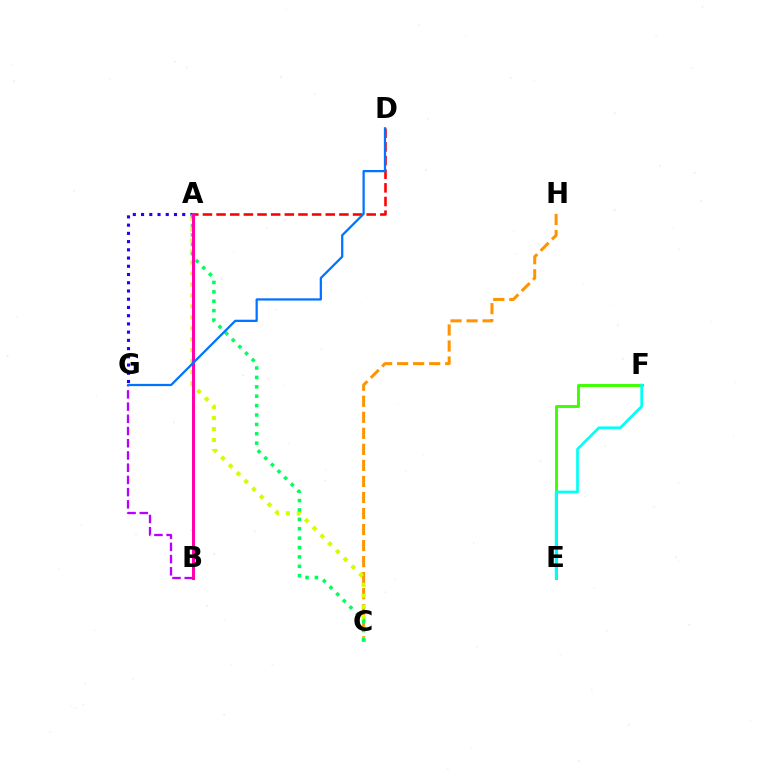{('C', 'H'): [{'color': '#ff9400', 'line_style': 'dashed', 'thickness': 2.18}], ('A', 'G'): [{'color': '#2500ff', 'line_style': 'dotted', 'thickness': 2.24}], ('E', 'F'): [{'color': '#3dff00', 'line_style': 'solid', 'thickness': 2.11}, {'color': '#00fff6', 'line_style': 'solid', 'thickness': 1.93}], ('A', 'D'): [{'color': '#ff0000', 'line_style': 'dashed', 'thickness': 1.85}], ('B', 'G'): [{'color': '#b900ff', 'line_style': 'dashed', 'thickness': 1.66}], ('A', 'C'): [{'color': '#d1ff00', 'line_style': 'dotted', 'thickness': 2.98}, {'color': '#00ff5c', 'line_style': 'dotted', 'thickness': 2.55}], ('A', 'B'): [{'color': '#ff00ac', 'line_style': 'solid', 'thickness': 2.17}], ('D', 'G'): [{'color': '#0074ff', 'line_style': 'solid', 'thickness': 1.62}]}